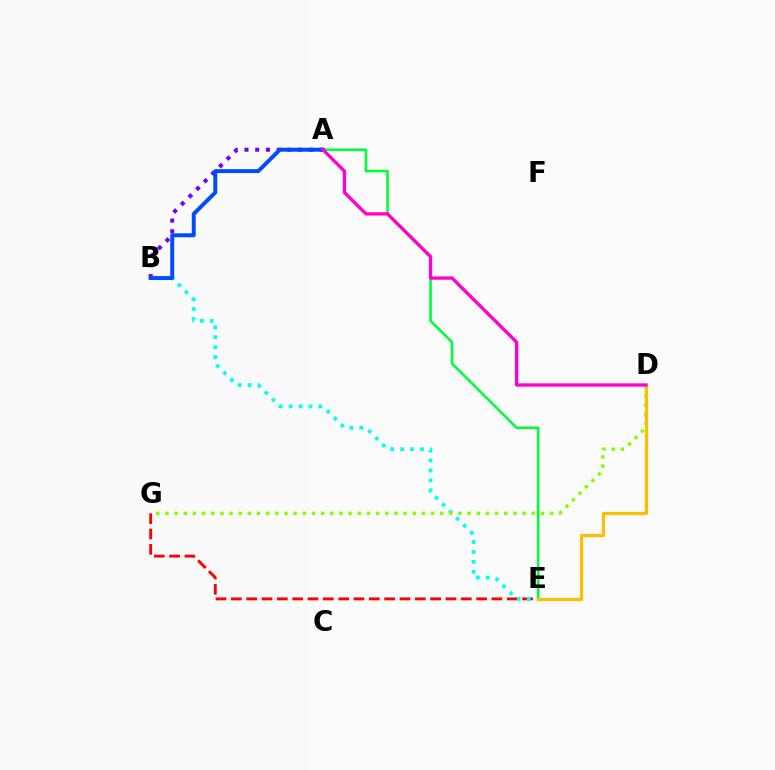{('E', 'G'): [{'color': '#ff0000', 'line_style': 'dashed', 'thickness': 2.08}], ('A', 'B'): [{'color': '#7200ff', 'line_style': 'dotted', 'thickness': 2.92}, {'color': '#004bff', 'line_style': 'solid', 'thickness': 2.84}], ('B', 'E'): [{'color': '#00fff6', 'line_style': 'dotted', 'thickness': 2.7}], ('D', 'G'): [{'color': '#84ff00', 'line_style': 'dotted', 'thickness': 2.49}], ('A', 'E'): [{'color': '#00ff39', 'line_style': 'solid', 'thickness': 1.87}], ('D', 'E'): [{'color': '#ffbd00', 'line_style': 'solid', 'thickness': 2.29}], ('A', 'D'): [{'color': '#ff00cf', 'line_style': 'solid', 'thickness': 2.39}]}